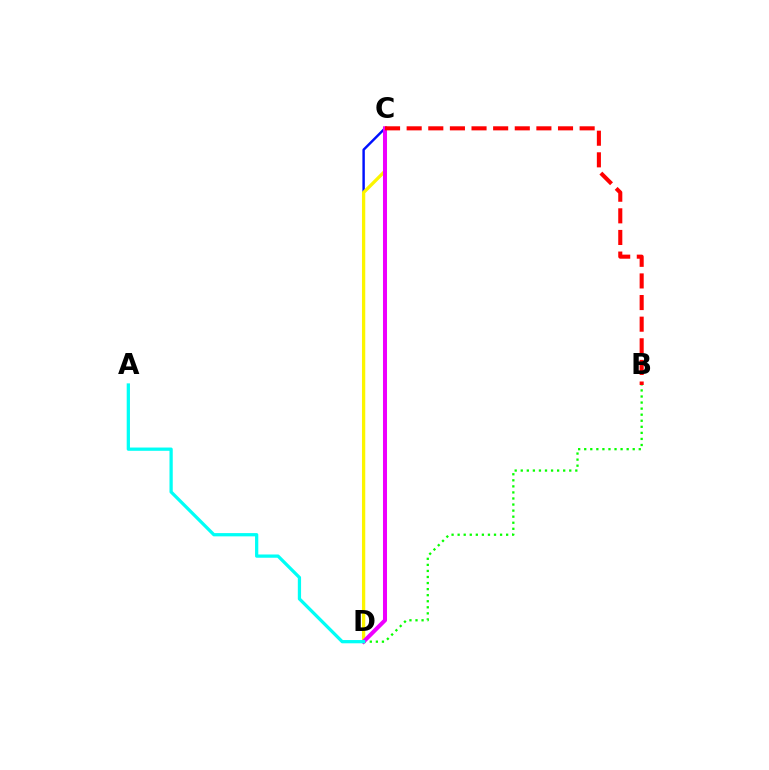{('B', 'D'): [{'color': '#08ff00', 'line_style': 'dotted', 'thickness': 1.65}], ('C', 'D'): [{'color': '#0010ff', 'line_style': 'solid', 'thickness': 1.76}, {'color': '#fcf500', 'line_style': 'solid', 'thickness': 2.36}, {'color': '#ee00ff', 'line_style': 'solid', 'thickness': 2.9}], ('A', 'D'): [{'color': '#00fff6', 'line_style': 'solid', 'thickness': 2.35}], ('B', 'C'): [{'color': '#ff0000', 'line_style': 'dashed', 'thickness': 2.94}]}